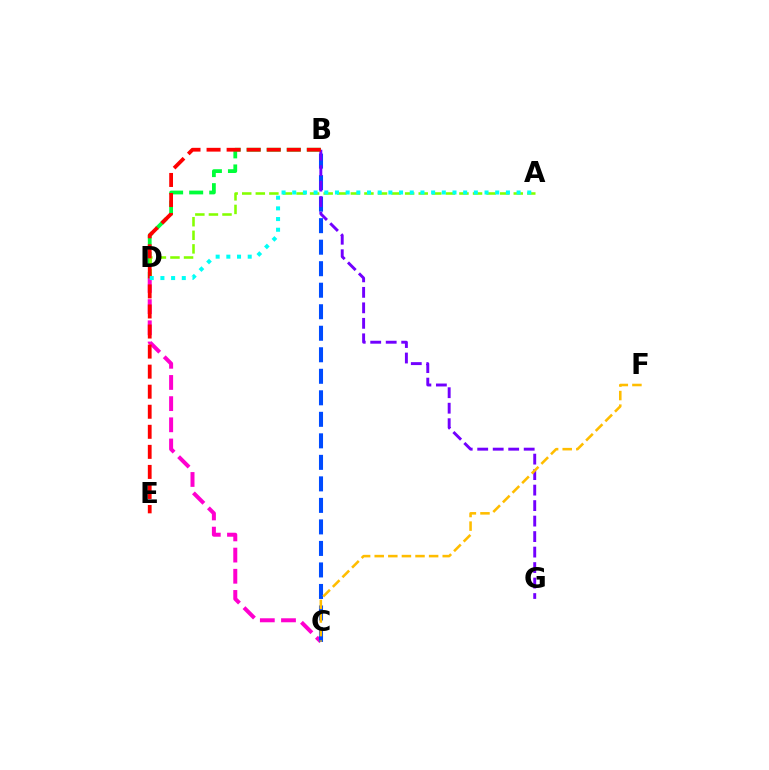{('C', 'D'): [{'color': '#ff00cf', 'line_style': 'dashed', 'thickness': 2.88}], ('B', 'C'): [{'color': '#004bff', 'line_style': 'dashed', 'thickness': 2.92}], ('B', 'D'): [{'color': '#00ff39', 'line_style': 'dashed', 'thickness': 2.72}], ('A', 'D'): [{'color': '#84ff00', 'line_style': 'dashed', 'thickness': 1.84}, {'color': '#00fff6', 'line_style': 'dotted', 'thickness': 2.9}], ('B', 'G'): [{'color': '#7200ff', 'line_style': 'dashed', 'thickness': 2.1}], ('B', 'E'): [{'color': '#ff0000', 'line_style': 'dashed', 'thickness': 2.72}], ('C', 'F'): [{'color': '#ffbd00', 'line_style': 'dashed', 'thickness': 1.85}]}